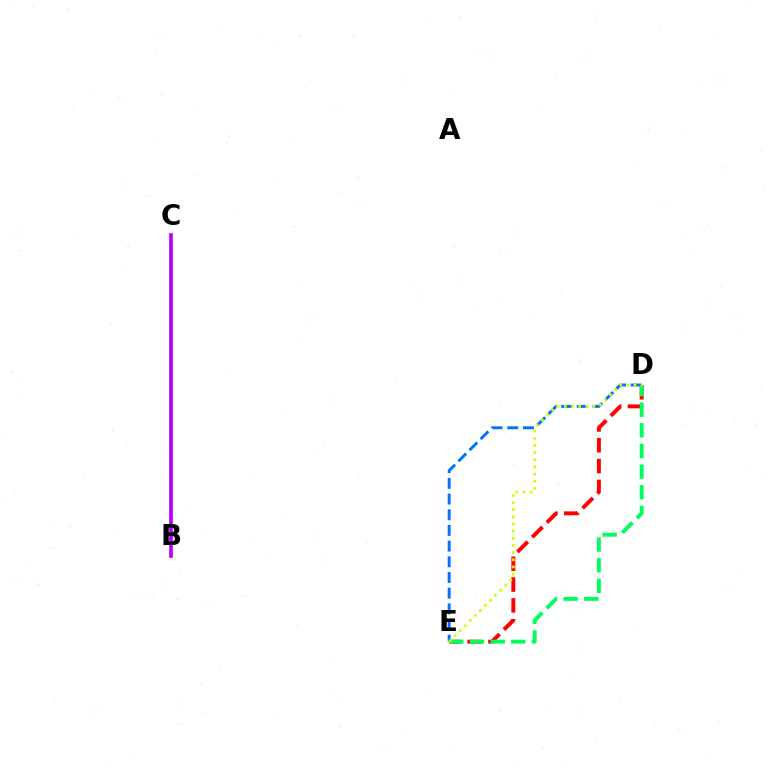{('D', 'E'): [{'color': '#0074ff', 'line_style': 'dashed', 'thickness': 2.13}, {'color': '#ff0000', 'line_style': 'dashed', 'thickness': 2.83}, {'color': '#00ff5c', 'line_style': 'dashed', 'thickness': 2.8}, {'color': '#d1ff00', 'line_style': 'dotted', 'thickness': 1.94}], ('B', 'C'): [{'color': '#b900ff', 'line_style': 'solid', 'thickness': 2.65}]}